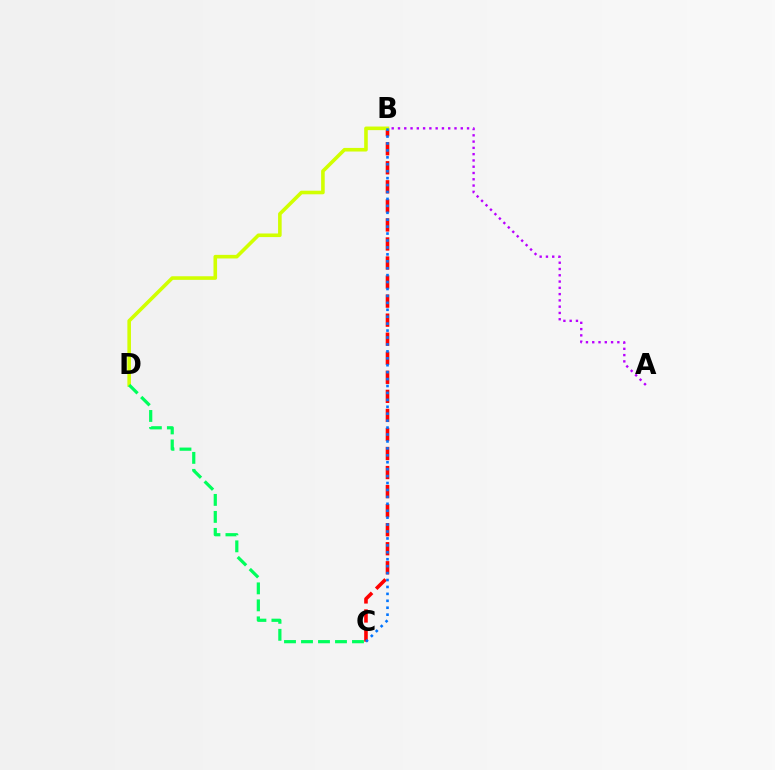{('B', 'C'): [{'color': '#ff0000', 'line_style': 'dashed', 'thickness': 2.59}, {'color': '#0074ff', 'line_style': 'dotted', 'thickness': 1.88}], ('A', 'B'): [{'color': '#b900ff', 'line_style': 'dotted', 'thickness': 1.71}], ('B', 'D'): [{'color': '#d1ff00', 'line_style': 'solid', 'thickness': 2.59}], ('C', 'D'): [{'color': '#00ff5c', 'line_style': 'dashed', 'thickness': 2.31}]}